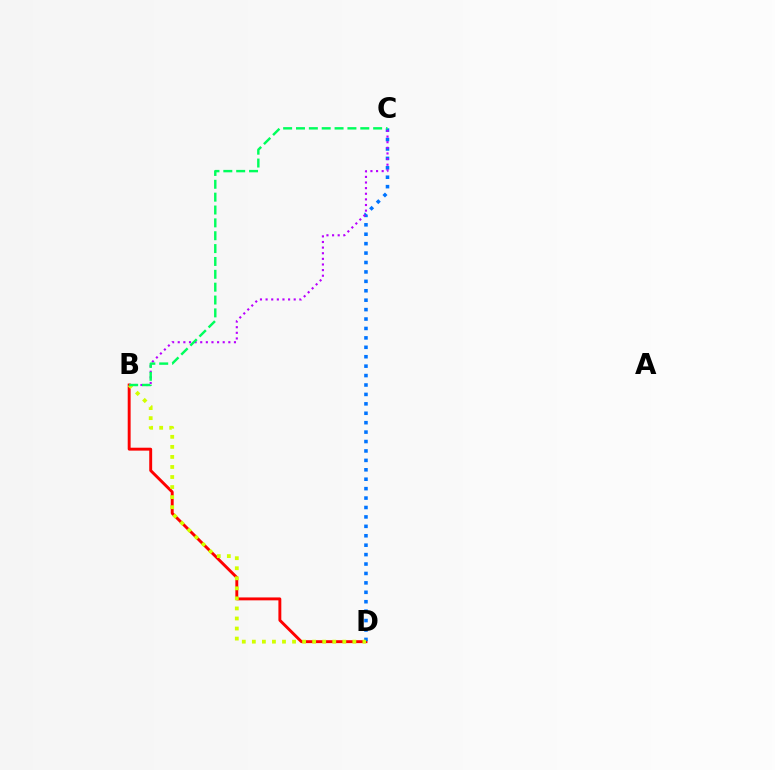{('B', 'D'): [{'color': '#ff0000', 'line_style': 'solid', 'thickness': 2.1}, {'color': '#d1ff00', 'line_style': 'dotted', 'thickness': 2.73}], ('C', 'D'): [{'color': '#0074ff', 'line_style': 'dotted', 'thickness': 2.56}], ('B', 'C'): [{'color': '#b900ff', 'line_style': 'dotted', 'thickness': 1.53}, {'color': '#00ff5c', 'line_style': 'dashed', 'thickness': 1.75}]}